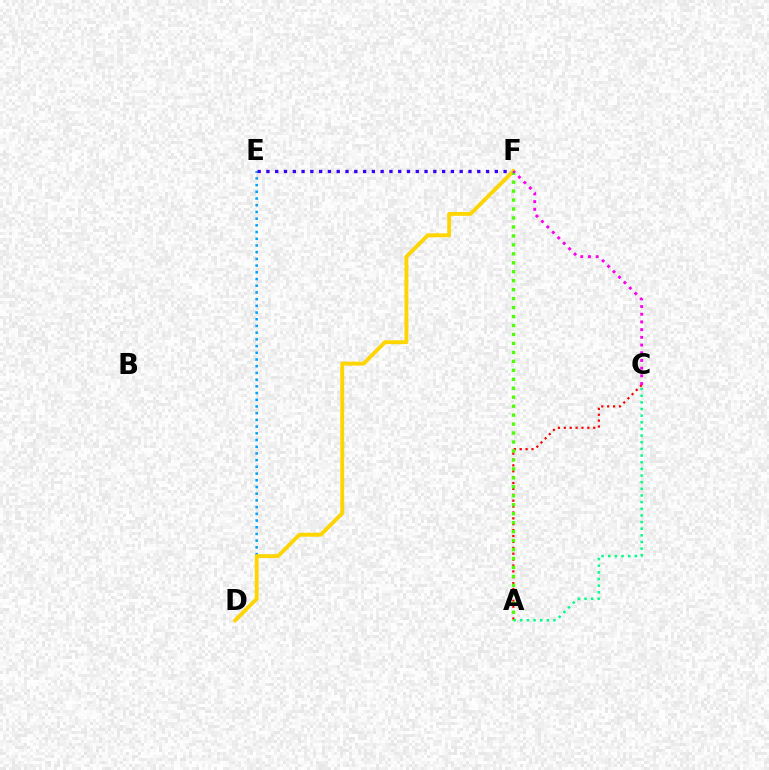{('D', 'E'): [{'color': '#009eff', 'line_style': 'dotted', 'thickness': 1.82}], ('A', 'C'): [{'color': '#ff0000', 'line_style': 'dotted', 'thickness': 1.6}, {'color': '#00ff86', 'line_style': 'dotted', 'thickness': 1.81}], ('E', 'F'): [{'color': '#3700ff', 'line_style': 'dotted', 'thickness': 2.39}], ('D', 'F'): [{'color': '#ffd500', 'line_style': 'solid', 'thickness': 2.79}], ('A', 'F'): [{'color': '#4fff00', 'line_style': 'dotted', 'thickness': 2.43}], ('C', 'F'): [{'color': '#ff00ed', 'line_style': 'dotted', 'thickness': 2.09}]}